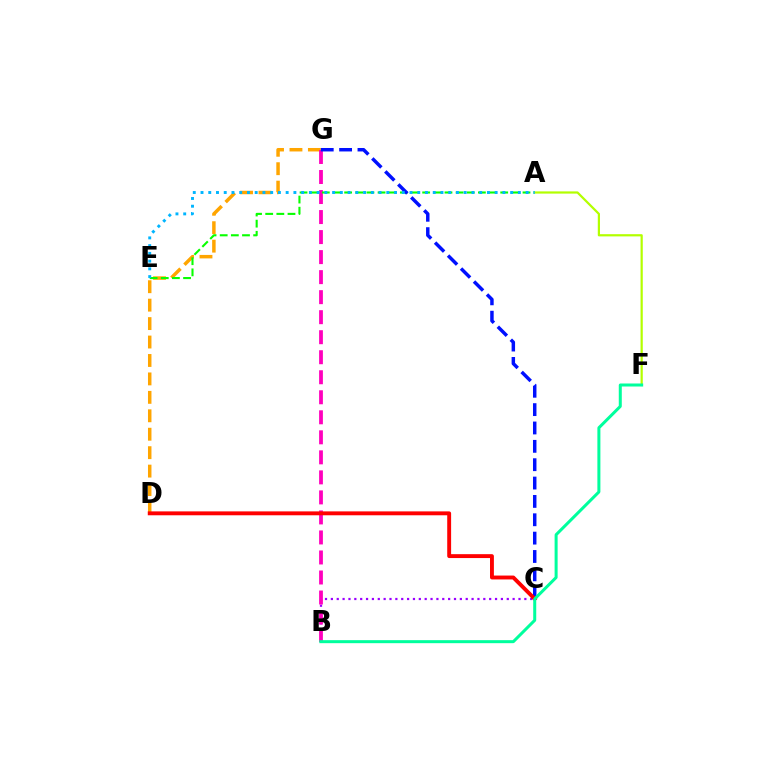{('D', 'G'): [{'color': '#ffa500', 'line_style': 'dashed', 'thickness': 2.51}], ('B', 'C'): [{'color': '#9b00ff', 'line_style': 'dotted', 'thickness': 1.59}], ('B', 'G'): [{'color': '#ff00bd', 'line_style': 'dashed', 'thickness': 2.72}], ('A', 'E'): [{'color': '#08ff00', 'line_style': 'dashed', 'thickness': 1.51}, {'color': '#00b5ff', 'line_style': 'dotted', 'thickness': 2.1}], ('C', 'G'): [{'color': '#0010ff', 'line_style': 'dashed', 'thickness': 2.49}], ('A', 'F'): [{'color': '#b3ff00', 'line_style': 'solid', 'thickness': 1.59}], ('C', 'D'): [{'color': '#ff0000', 'line_style': 'solid', 'thickness': 2.8}], ('B', 'F'): [{'color': '#00ff9d', 'line_style': 'solid', 'thickness': 2.17}]}